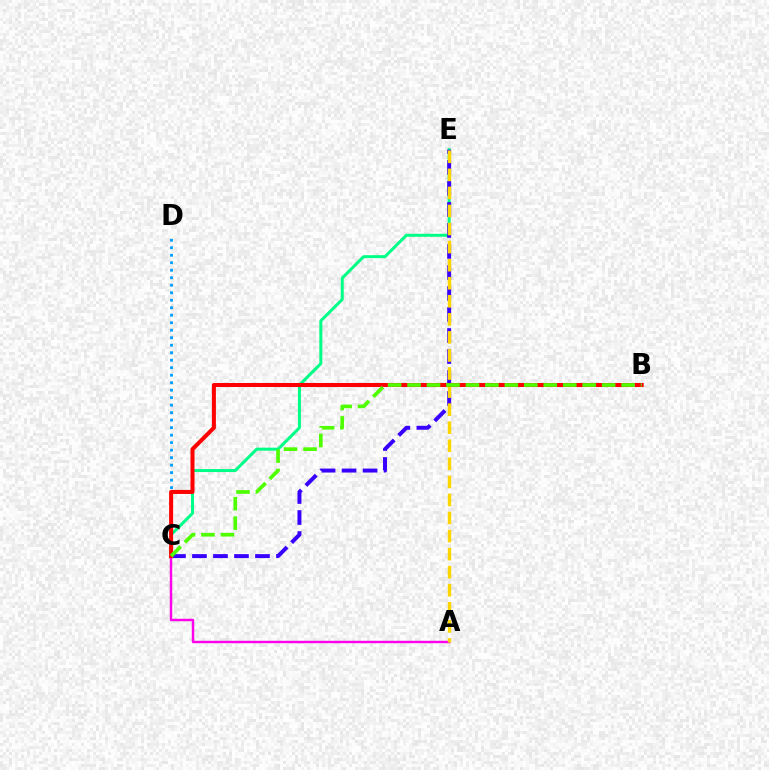{('A', 'C'): [{'color': '#ff00ed', 'line_style': 'solid', 'thickness': 1.75}], ('C', 'D'): [{'color': '#009eff', 'line_style': 'dotted', 'thickness': 2.04}], ('C', 'E'): [{'color': '#00ff86', 'line_style': 'solid', 'thickness': 2.16}, {'color': '#3700ff', 'line_style': 'dashed', 'thickness': 2.85}], ('A', 'E'): [{'color': '#ffd500', 'line_style': 'dashed', 'thickness': 2.45}], ('B', 'C'): [{'color': '#ff0000', 'line_style': 'solid', 'thickness': 2.9}, {'color': '#4fff00', 'line_style': 'dashed', 'thickness': 2.64}]}